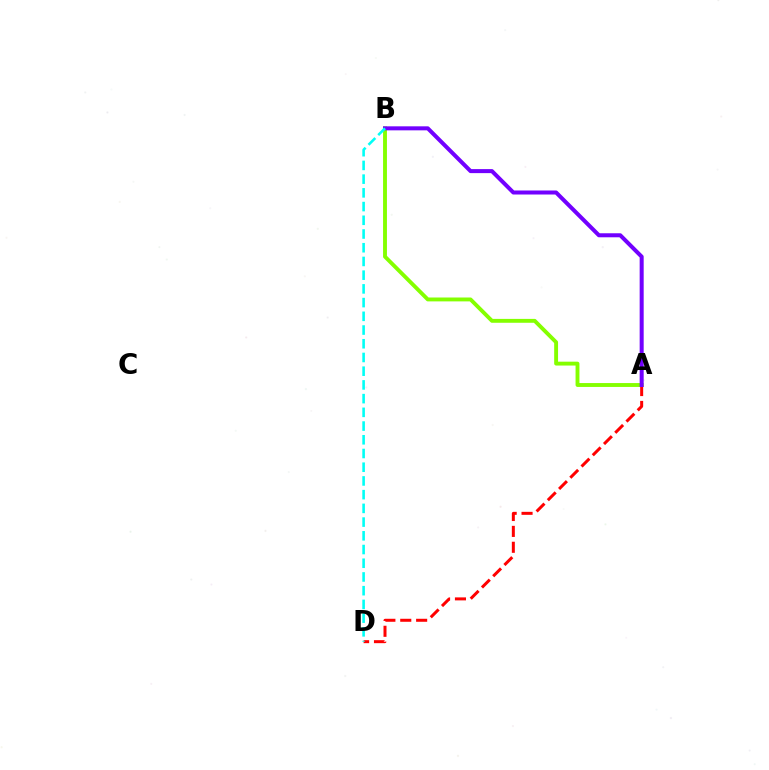{('A', 'D'): [{'color': '#ff0000', 'line_style': 'dashed', 'thickness': 2.16}], ('A', 'B'): [{'color': '#84ff00', 'line_style': 'solid', 'thickness': 2.79}, {'color': '#7200ff', 'line_style': 'solid', 'thickness': 2.89}], ('B', 'D'): [{'color': '#00fff6', 'line_style': 'dashed', 'thickness': 1.86}]}